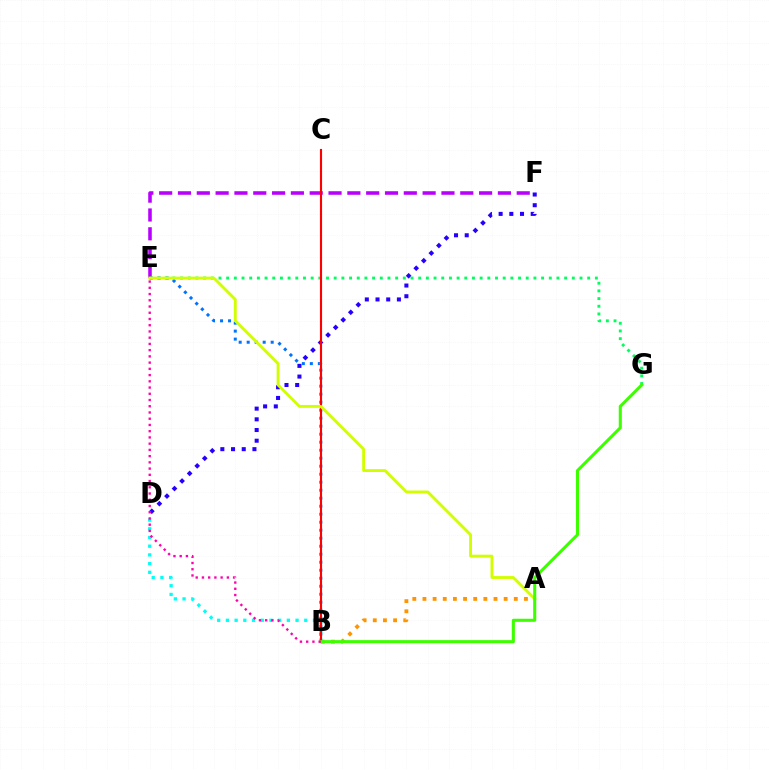{('B', 'E'): [{'color': '#0074ff', 'line_style': 'dotted', 'thickness': 2.17}, {'color': '#ff00ac', 'line_style': 'dotted', 'thickness': 1.69}], ('A', 'B'): [{'color': '#ff9400', 'line_style': 'dotted', 'thickness': 2.76}], ('B', 'D'): [{'color': '#00fff6', 'line_style': 'dotted', 'thickness': 2.36}], ('E', 'F'): [{'color': '#b900ff', 'line_style': 'dashed', 'thickness': 2.56}], ('D', 'F'): [{'color': '#2500ff', 'line_style': 'dotted', 'thickness': 2.91}], ('E', 'G'): [{'color': '#00ff5c', 'line_style': 'dotted', 'thickness': 2.09}], ('B', 'C'): [{'color': '#ff0000', 'line_style': 'solid', 'thickness': 1.53}], ('A', 'E'): [{'color': '#d1ff00', 'line_style': 'solid', 'thickness': 2.06}], ('B', 'G'): [{'color': '#3dff00', 'line_style': 'solid', 'thickness': 2.21}]}